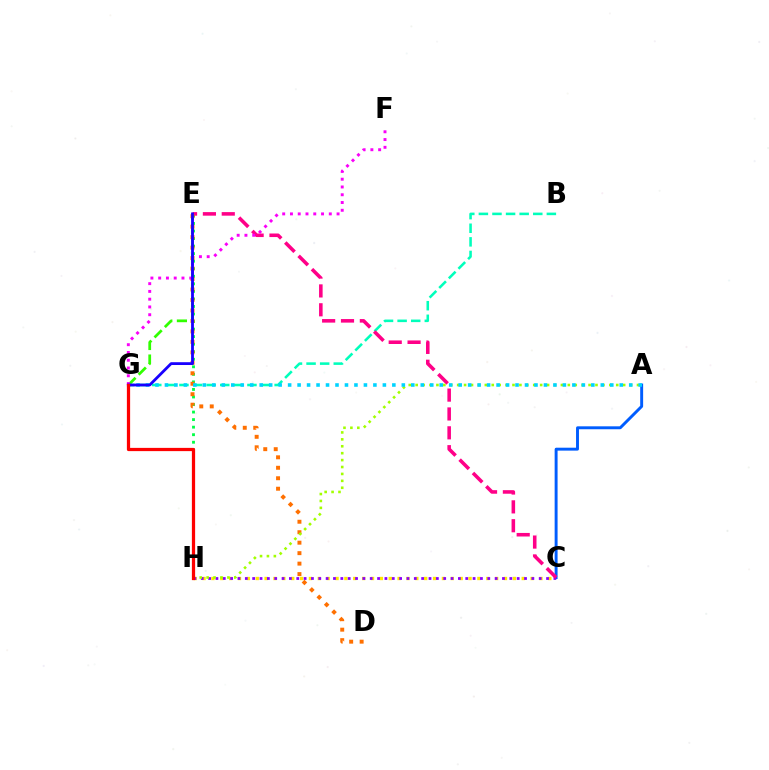{('C', 'H'): [{'color': '#ffe600', 'line_style': 'dotted', 'thickness': 2.41}, {'color': '#8a00ff', 'line_style': 'dotted', 'thickness': 2.0}], ('E', 'H'): [{'color': '#00ff45', 'line_style': 'dotted', 'thickness': 2.05}], ('B', 'G'): [{'color': '#00ffbb', 'line_style': 'dashed', 'thickness': 1.85}], ('E', 'G'): [{'color': '#31ff00', 'line_style': 'dashed', 'thickness': 1.98}, {'color': '#1900ff', 'line_style': 'solid', 'thickness': 2.02}], ('A', 'C'): [{'color': '#005dff', 'line_style': 'solid', 'thickness': 2.11}], ('C', 'E'): [{'color': '#ff0088', 'line_style': 'dashed', 'thickness': 2.56}], ('D', 'E'): [{'color': '#ff7000', 'line_style': 'dotted', 'thickness': 2.84}], ('A', 'H'): [{'color': '#a2ff00', 'line_style': 'dotted', 'thickness': 1.88}], ('A', 'G'): [{'color': '#00d3ff', 'line_style': 'dotted', 'thickness': 2.57}], ('F', 'G'): [{'color': '#fa00f9', 'line_style': 'dotted', 'thickness': 2.11}], ('G', 'H'): [{'color': '#ff0000', 'line_style': 'solid', 'thickness': 2.33}]}